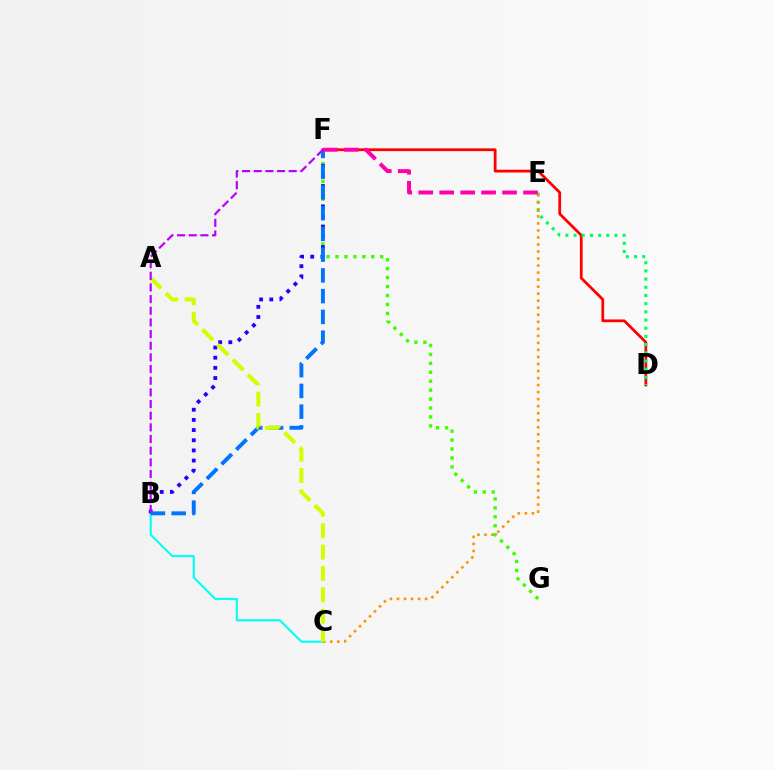{('B', 'C'): [{'color': '#00fff6', 'line_style': 'solid', 'thickness': 1.51}], ('D', 'F'): [{'color': '#ff0000', 'line_style': 'solid', 'thickness': 1.99}], ('D', 'E'): [{'color': '#00ff5c', 'line_style': 'dotted', 'thickness': 2.22}], ('C', 'E'): [{'color': '#ff9400', 'line_style': 'dotted', 'thickness': 1.91}], ('F', 'G'): [{'color': '#3dff00', 'line_style': 'dotted', 'thickness': 2.43}], ('B', 'F'): [{'color': '#2500ff', 'line_style': 'dotted', 'thickness': 2.76}, {'color': '#0074ff', 'line_style': 'dashed', 'thickness': 2.82}, {'color': '#b900ff', 'line_style': 'dashed', 'thickness': 1.58}], ('E', 'F'): [{'color': '#ff00ac', 'line_style': 'dashed', 'thickness': 2.85}], ('A', 'C'): [{'color': '#d1ff00', 'line_style': 'dashed', 'thickness': 2.9}]}